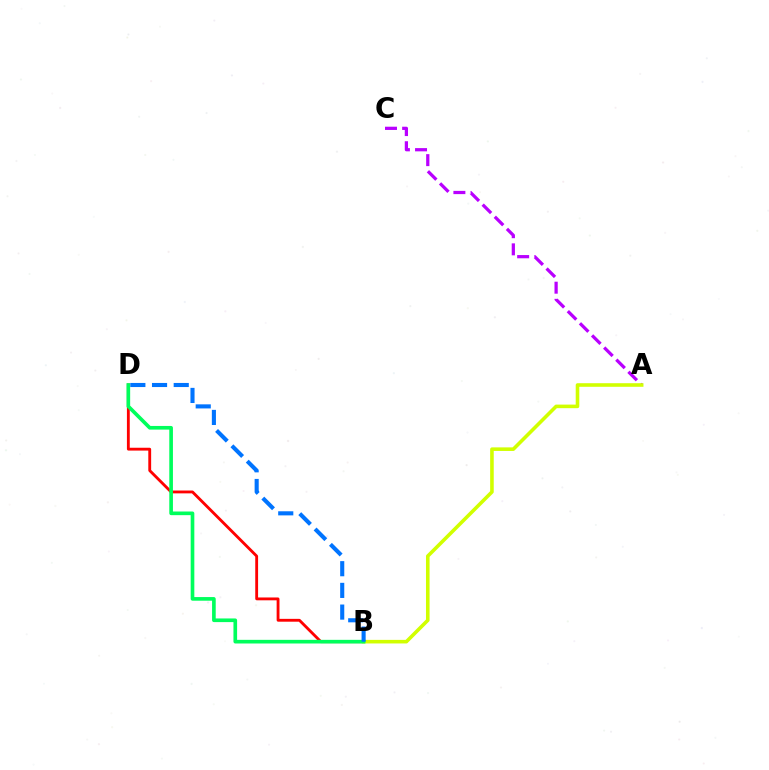{('B', 'D'): [{'color': '#ff0000', 'line_style': 'solid', 'thickness': 2.05}, {'color': '#00ff5c', 'line_style': 'solid', 'thickness': 2.63}, {'color': '#0074ff', 'line_style': 'dashed', 'thickness': 2.95}], ('A', 'C'): [{'color': '#b900ff', 'line_style': 'dashed', 'thickness': 2.33}], ('A', 'B'): [{'color': '#d1ff00', 'line_style': 'solid', 'thickness': 2.58}]}